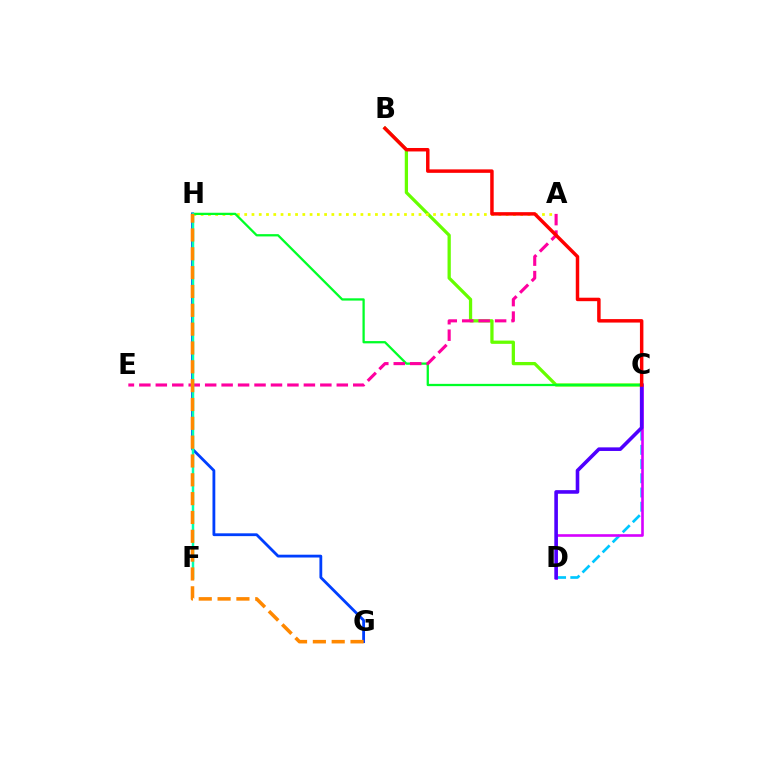{('C', 'D'): [{'color': '#00c7ff', 'line_style': 'dashed', 'thickness': 1.93}, {'color': '#d600ff', 'line_style': 'solid', 'thickness': 1.88}, {'color': '#4f00ff', 'line_style': 'solid', 'thickness': 2.59}], ('B', 'C'): [{'color': '#66ff00', 'line_style': 'solid', 'thickness': 2.35}, {'color': '#ff0000', 'line_style': 'solid', 'thickness': 2.5}], ('A', 'H'): [{'color': '#eeff00', 'line_style': 'dotted', 'thickness': 1.97}], ('C', 'H'): [{'color': '#00ff27', 'line_style': 'solid', 'thickness': 1.64}], ('G', 'H'): [{'color': '#003fff', 'line_style': 'solid', 'thickness': 2.03}, {'color': '#ff8800', 'line_style': 'dashed', 'thickness': 2.56}], ('A', 'E'): [{'color': '#ff00a0', 'line_style': 'dashed', 'thickness': 2.24}], ('F', 'H'): [{'color': '#00ffaf', 'line_style': 'solid', 'thickness': 1.79}]}